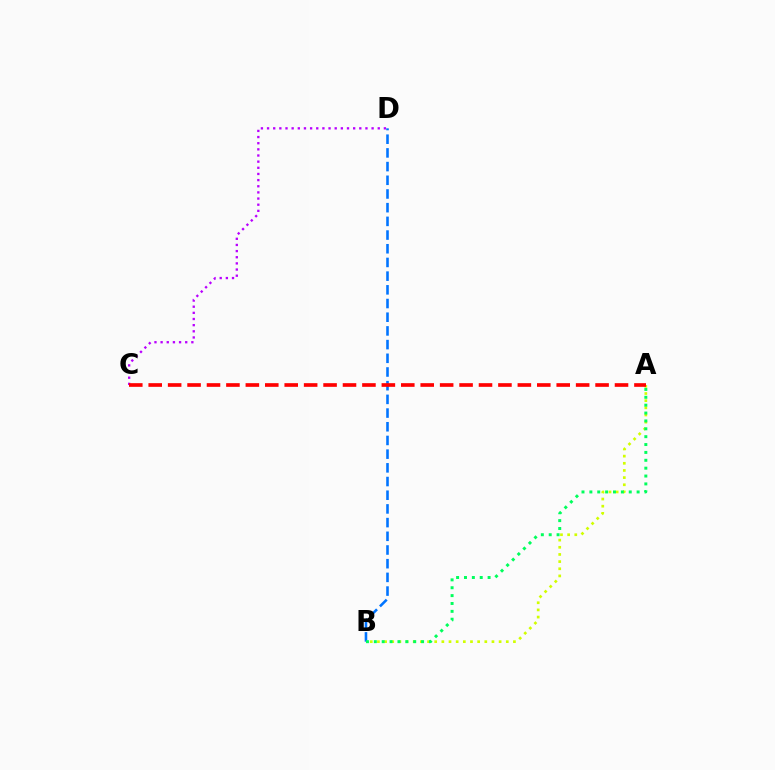{('C', 'D'): [{'color': '#b900ff', 'line_style': 'dotted', 'thickness': 1.67}], ('A', 'B'): [{'color': '#d1ff00', 'line_style': 'dotted', 'thickness': 1.94}, {'color': '#00ff5c', 'line_style': 'dotted', 'thickness': 2.14}], ('B', 'D'): [{'color': '#0074ff', 'line_style': 'dashed', 'thickness': 1.86}], ('A', 'C'): [{'color': '#ff0000', 'line_style': 'dashed', 'thickness': 2.64}]}